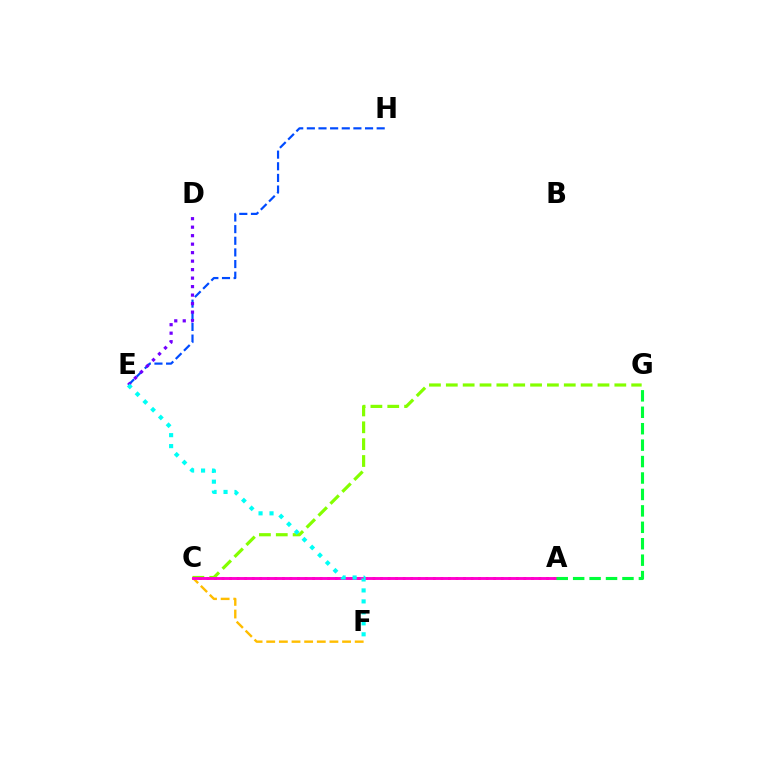{('A', 'C'): [{'color': '#ff0000', 'line_style': 'dotted', 'thickness': 2.05}, {'color': '#ff00cf', 'line_style': 'solid', 'thickness': 2.08}], ('C', 'G'): [{'color': '#84ff00', 'line_style': 'dashed', 'thickness': 2.29}], ('C', 'F'): [{'color': '#ffbd00', 'line_style': 'dashed', 'thickness': 1.72}], ('E', 'H'): [{'color': '#004bff', 'line_style': 'dashed', 'thickness': 1.58}], ('D', 'E'): [{'color': '#7200ff', 'line_style': 'dotted', 'thickness': 2.31}], ('E', 'F'): [{'color': '#00fff6', 'line_style': 'dotted', 'thickness': 2.98}], ('A', 'G'): [{'color': '#00ff39', 'line_style': 'dashed', 'thickness': 2.23}]}